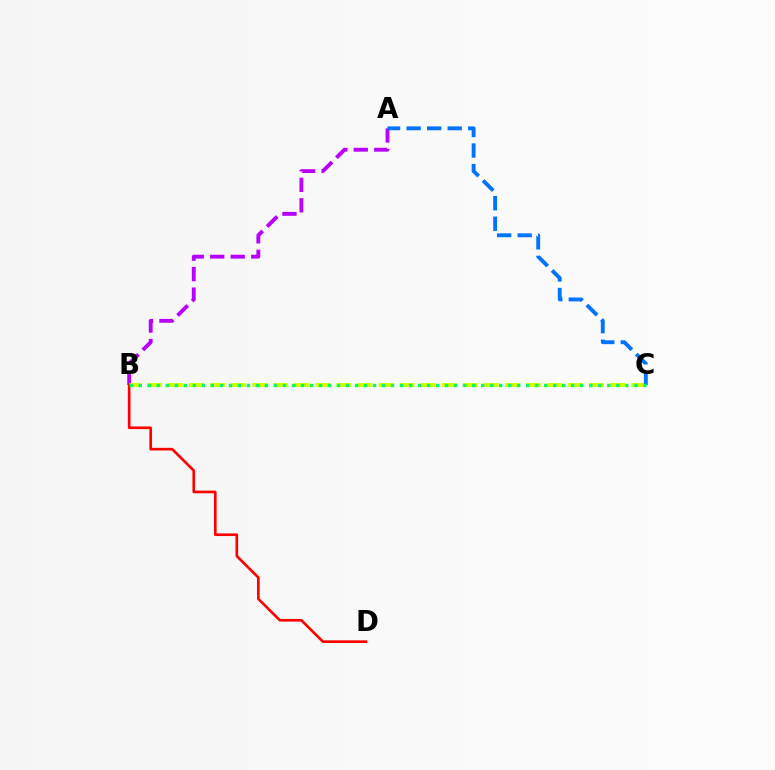{('A', 'B'): [{'color': '#b900ff', 'line_style': 'dashed', 'thickness': 2.78}], ('B', 'C'): [{'color': '#d1ff00', 'line_style': 'dashed', 'thickness': 2.86}, {'color': '#00ff5c', 'line_style': 'dotted', 'thickness': 2.45}], ('A', 'C'): [{'color': '#0074ff', 'line_style': 'dashed', 'thickness': 2.79}], ('B', 'D'): [{'color': '#ff0000', 'line_style': 'solid', 'thickness': 1.91}]}